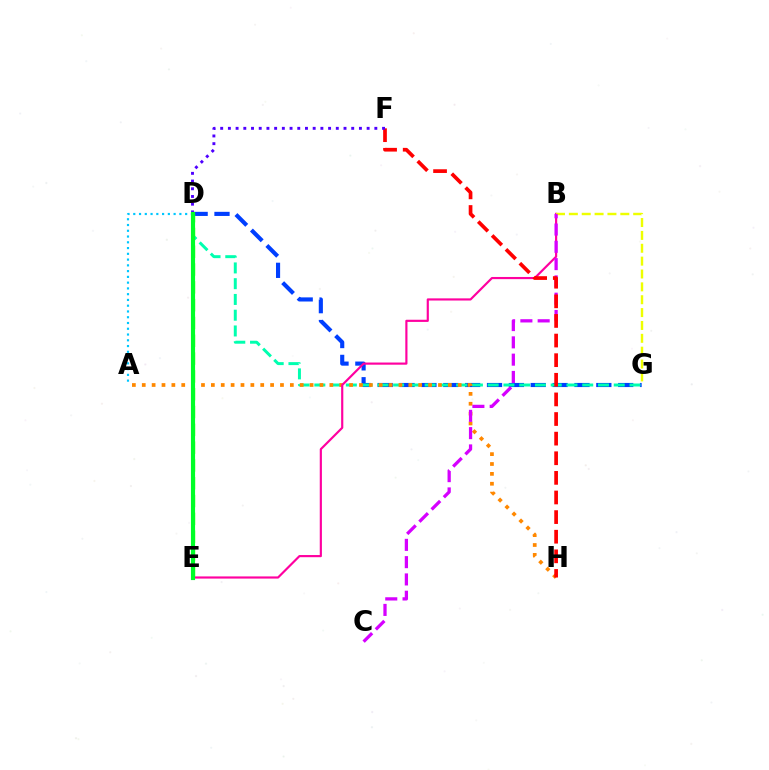{('D', 'G'): [{'color': '#003fff', 'line_style': 'dashed', 'thickness': 2.97}, {'color': '#00ffaf', 'line_style': 'dashed', 'thickness': 2.14}], ('D', 'E'): [{'color': '#66ff00', 'line_style': 'dashed', 'thickness': 2.42}, {'color': '#00ff27', 'line_style': 'solid', 'thickness': 2.98}], ('A', 'H'): [{'color': '#ff8800', 'line_style': 'dotted', 'thickness': 2.68}], ('A', 'D'): [{'color': '#00c7ff', 'line_style': 'dotted', 'thickness': 1.57}], ('B', 'E'): [{'color': '#ff00a0', 'line_style': 'solid', 'thickness': 1.56}], ('B', 'G'): [{'color': '#eeff00', 'line_style': 'dashed', 'thickness': 1.75}], ('B', 'C'): [{'color': '#d600ff', 'line_style': 'dashed', 'thickness': 2.35}], ('F', 'H'): [{'color': '#ff0000', 'line_style': 'dashed', 'thickness': 2.66}], ('D', 'F'): [{'color': '#4f00ff', 'line_style': 'dotted', 'thickness': 2.09}]}